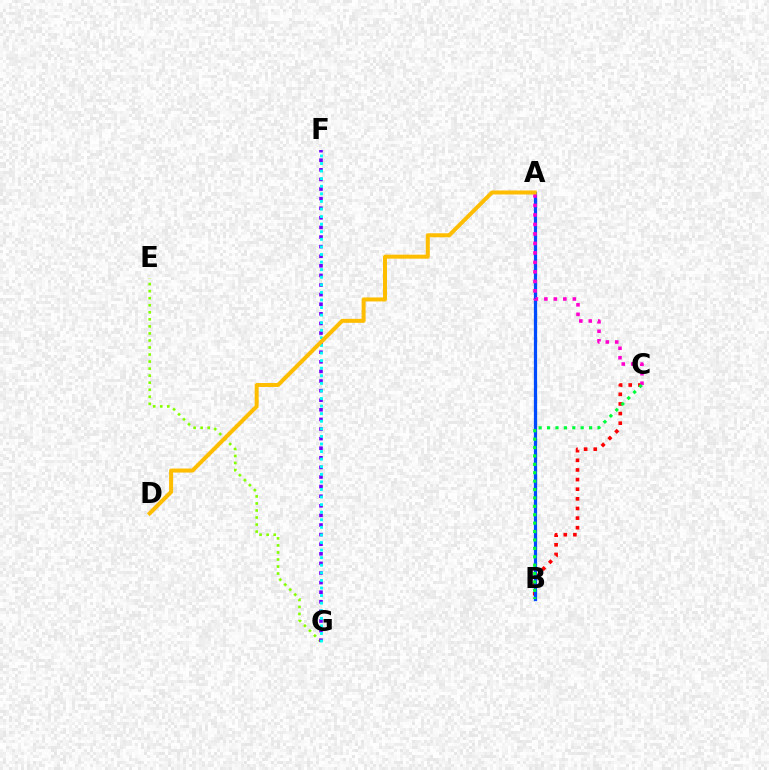{('B', 'C'): [{'color': '#ff0000', 'line_style': 'dotted', 'thickness': 2.62}, {'color': '#00ff39', 'line_style': 'dotted', 'thickness': 2.28}], ('E', 'G'): [{'color': '#84ff00', 'line_style': 'dotted', 'thickness': 1.91}], ('A', 'B'): [{'color': '#004bff', 'line_style': 'solid', 'thickness': 2.33}], ('F', 'G'): [{'color': '#7200ff', 'line_style': 'dotted', 'thickness': 2.61}, {'color': '#00fff6', 'line_style': 'dotted', 'thickness': 2.06}], ('A', 'C'): [{'color': '#ff00cf', 'line_style': 'dotted', 'thickness': 2.58}], ('A', 'D'): [{'color': '#ffbd00', 'line_style': 'solid', 'thickness': 2.89}]}